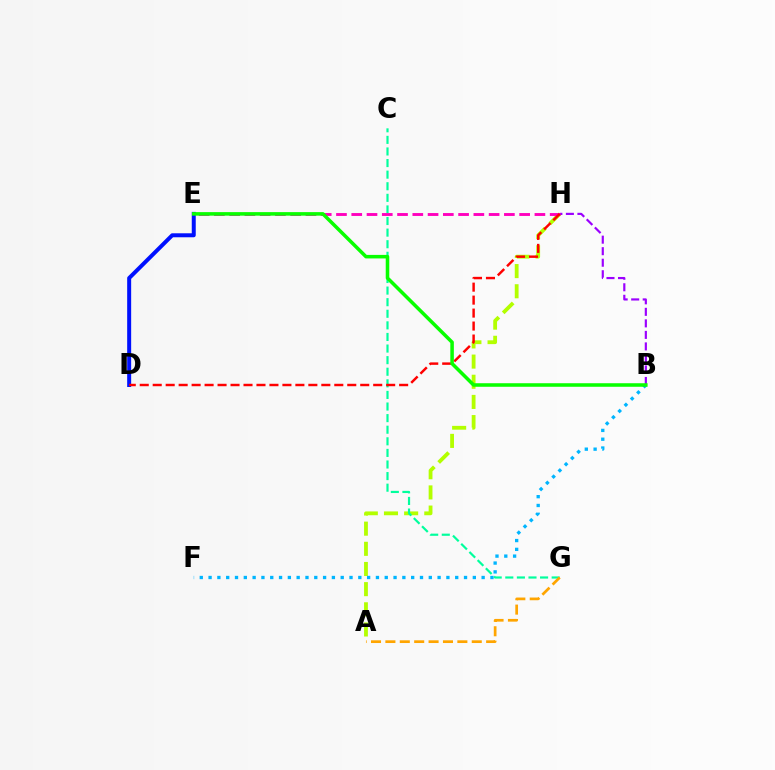{('A', 'H'): [{'color': '#b3ff00', 'line_style': 'dashed', 'thickness': 2.74}], ('C', 'G'): [{'color': '#00ff9d', 'line_style': 'dashed', 'thickness': 1.58}], ('B', 'H'): [{'color': '#9b00ff', 'line_style': 'dashed', 'thickness': 1.57}], ('E', 'H'): [{'color': '#ff00bd', 'line_style': 'dashed', 'thickness': 2.07}], ('A', 'G'): [{'color': '#ffa500', 'line_style': 'dashed', 'thickness': 1.96}], ('D', 'E'): [{'color': '#0010ff', 'line_style': 'solid', 'thickness': 2.87}], ('B', 'F'): [{'color': '#00b5ff', 'line_style': 'dotted', 'thickness': 2.39}], ('D', 'H'): [{'color': '#ff0000', 'line_style': 'dashed', 'thickness': 1.76}], ('B', 'E'): [{'color': '#08ff00', 'line_style': 'solid', 'thickness': 2.55}]}